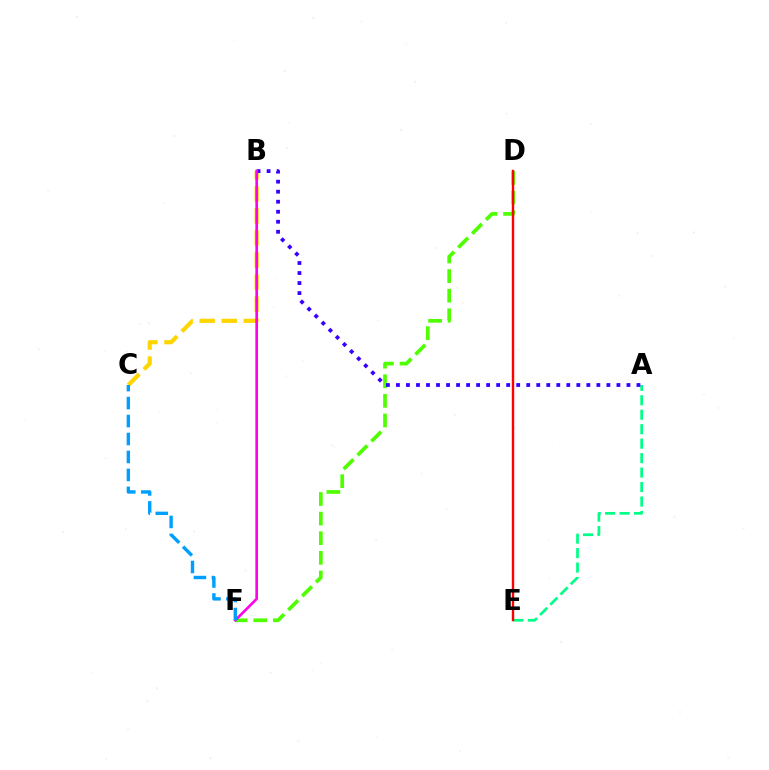{('D', 'F'): [{'color': '#4fff00', 'line_style': 'dashed', 'thickness': 2.66}], ('B', 'C'): [{'color': '#ffd500', 'line_style': 'dashed', 'thickness': 3.0}], ('A', 'E'): [{'color': '#00ff86', 'line_style': 'dashed', 'thickness': 1.97}], ('A', 'B'): [{'color': '#3700ff', 'line_style': 'dotted', 'thickness': 2.72}], ('B', 'F'): [{'color': '#ff00ed', 'line_style': 'solid', 'thickness': 1.9}], ('C', 'F'): [{'color': '#009eff', 'line_style': 'dashed', 'thickness': 2.44}], ('D', 'E'): [{'color': '#ff0000', 'line_style': 'solid', 'thickness': 1.72}]}